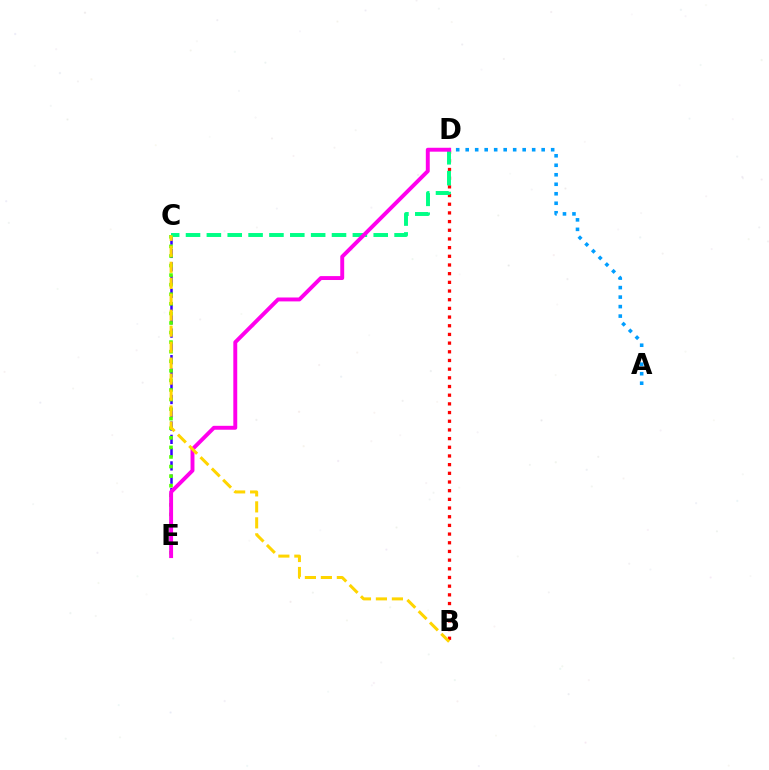{('C', 'E'): [{'color': '#3700ff', 'line_style': 'dashed', 'thickness': 1.8}, {'color': '#4fff00', 'line_style': 'dotted', 'thickness': 2.6}], ('B', 'D'): [{'color': '#ff0000', 'line_style': 'dotted', 'thickness': 2.36}], ('A', 'D'): [{'color': '#009eff', 'line_style': 'dotted', 'thickness': 2.58}], ('C', 'D'): [{'color': '#00ff86', 'line_style': 'dashed', 'thickness': 2.83}], ('D', 'E'): [{'color': '#ff00ed', 'line_style': 'solid', 'thickness': 2.82}], ('B', 'C'): [{'color': '#ffd500', 'line_style': 'dashed', 'thickness': 2.17}]}